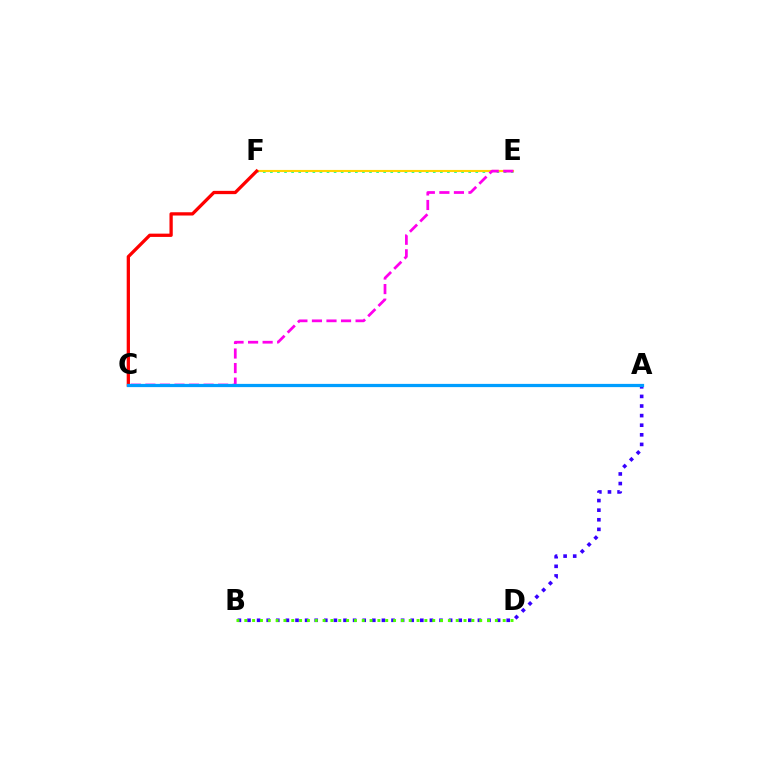{('E', 'F'): [{'color': '#00ff86', 'line_style': 'dotted', 'thickness': 1.92}, {'color': '#ffd500', 'line_style': 'solid', 'thickness': 1.54}], ('A', 'B'): [{'color': '#3700ff', 'line_style': 'dotted', 'thickness': 2.61}], ('B', 'D'): [{'color': '#4fff00', 'line_style': 'dotted', 'thickness': 2.13}], ('C', 'F'): [{'color': '#ff0000', 'line_style': 'solid', 'thickness': 2.36}], ('C', 'E'): [{'color': '#ff00ed', 'line_style': 'dashed', 'thickness': 1.98}], ('A', 'C'): [{'color': '#009eff', 'line_style': 'solid', 'thickness': 2.33}]}